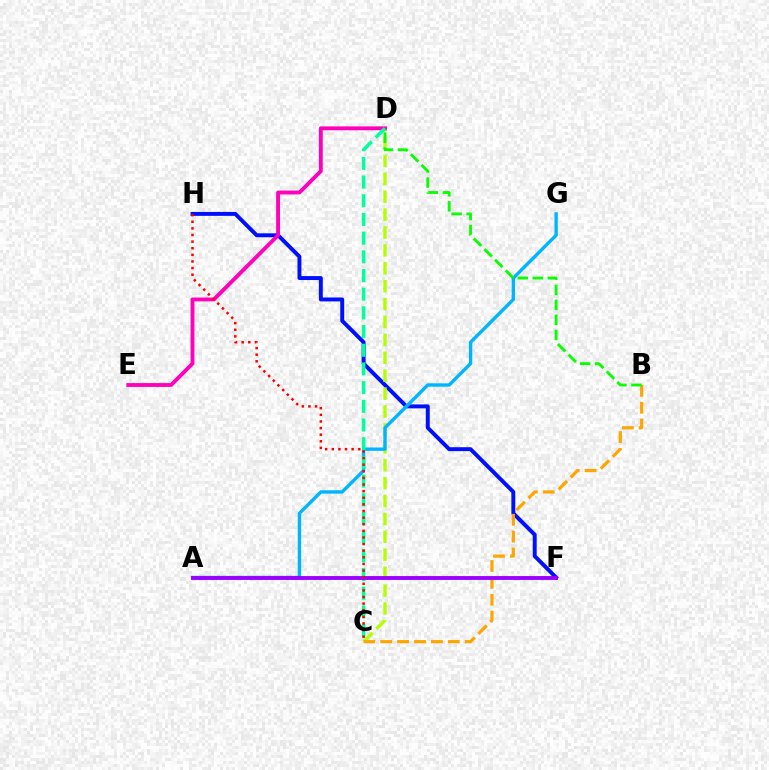{('F', 'H'): [{'color': '#0010ff', 'line_style': 'solid', 'thickness': 2.84}], ('C', 'D'): [{'color': '#b3ff00', 'line_style': 'dashed', 'thickness': 2.43}, {'color': '#00ff9d', 'line_style': 'dashed', 'thickness': 2.54}], ('A', 'G'): [{'color': '#00b5ff', 'line_style': 'solid', 'thickness': 2.42}], ('D', 'E'): [{'color': '#ff00bd', 'line_style': 'solid', 'thickness': 2.78}], ('B', 'C'): [{'color': '#ffa500', 'line_style': 'dashed', 'thickness': 2.29}], ('A', 'F'): [{'color': '#9b00ff', 'line_style': 'solid', 'thickness': 2.79}], ('B', 'D'): [{'color': '#08ff00', 'line_style': 'dashed', 'thickness': 2.04}], ('C', 'H'): [{'color': '#ff0000', 'line_style': 'dotted', 'thickness': 1.8}]}